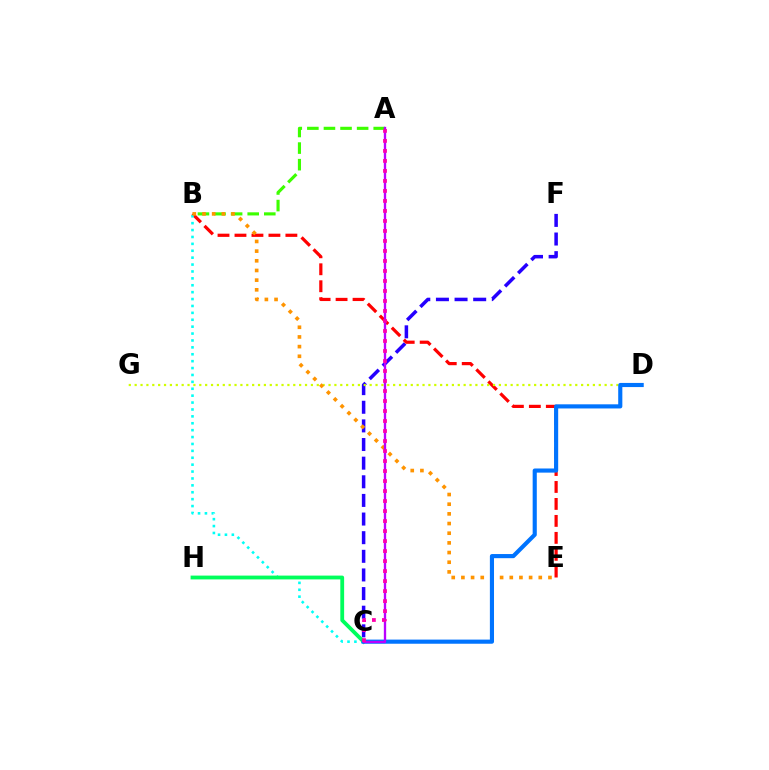{('C', 'F'): [{'color': '#2500ff', 'line_style': 'dashed', 'thickness': 2.53}], ('B', 'E'): [{'color': '#ff0000', 'line_style': 'dashed', 'thickness': 2.31}, {'color': '#ff9400', 'line_style': 'dotted', 'thickness': 2.63}], ('A', 'B'): [{'color': '#3dff00', 'line_style': 'dashed', 'thickness': 2.25}], ('B', 'C'): [{'color': '#00fff6', 'line_style': 'dotted', 'thickness': 1.87}], ('D', 'G'): [{'color': '#d1ff00', 'line_style': 'dotted', 'thickness': 1.6}], ('C', 'H'): [{'color': '#00ff5c', 'line_style': 'solid', 'thickness': 2.75}], ('C', 'D'): [{'color': '#0074ff', 'line_style': 'solid', 'thickness': 2.98}], ('A', 'C'): [{'color': '#b900ff', 'line_style': 'solid', 'thickness': 1.68}, {'color': '#ff00ac', 'line_style': 'dotted', 'thickness': 2.72}]}